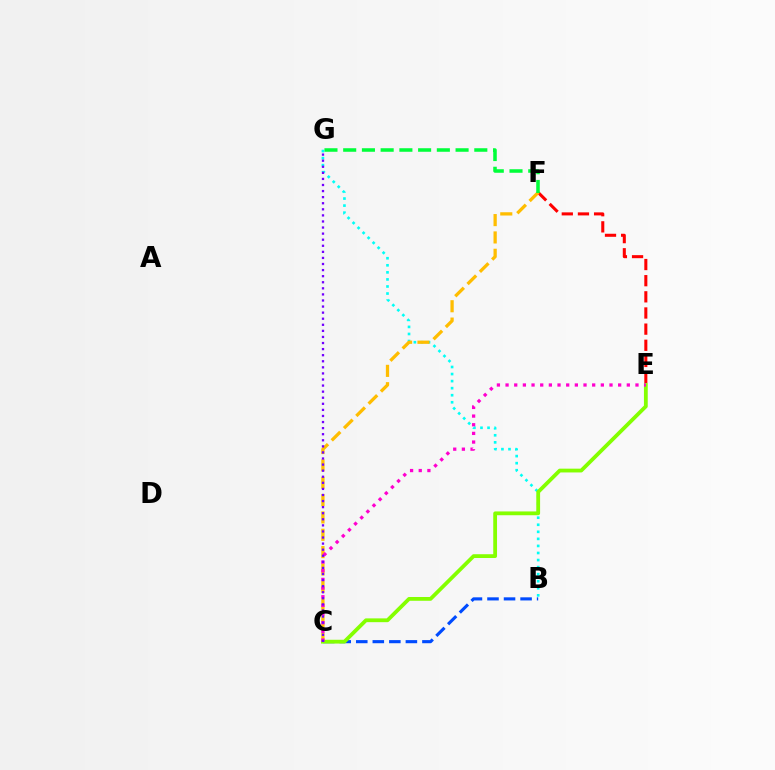{('E', 'F'): [{'color': '#ff0000', 'line_style': 'dashed', 'thickness': 2.19}], ('B', 'G'): [{'color': '#00fff6', 'line_style': 'dotted', 'thickness': 1.92}], ('B', 'C'): [{'color': '#004bff', 'line_style': 'dashed', 'thickness': 2.25}], ('C', 'F'): [{'color': '#ffbd00', 'line_style': 'dashed', 'thickness': 2.36}], ('C', 'E'): [{'color': '#84ff00', 'line_style': 'solid', 'thickness': 2.73}, {'color': '#ff00cf', 'line_style': 'dotted', 'thickness': 2.35}], ('C', 'G'): [{'color': '#7200ff', 'line_style': 'dotted', 'thickness': 1.65}], ('F', 'G'): [{'color': '#00ff39', 'line_style': 'dashed', 'thickness': 2.54}]}